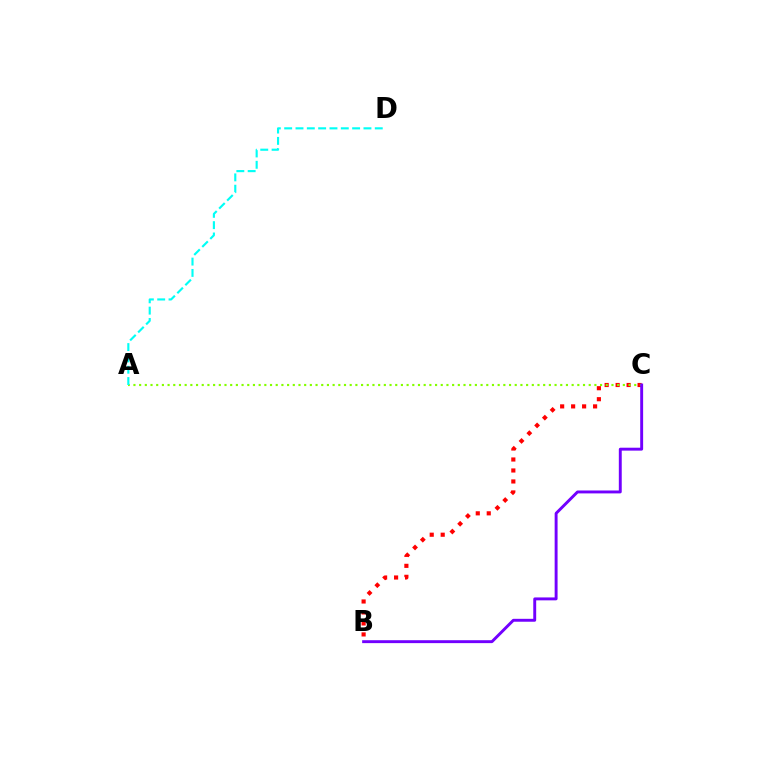{('B', 'C'): [{'color': '#ff0000', 'line_style': 'dotted', 'thickness': 2.98}, {'color': '#7200ff', 'line_style': 'solid', 'thickness': 2.1}], ('A', 'C'): [{'color': '#84ff00', 'line_style': 'dotted', 'thickness': 1.55}], ('A', 'D'): [{'color': '#00fff6', 'line_style': 'dashed', 'thickness': 1.54}]}